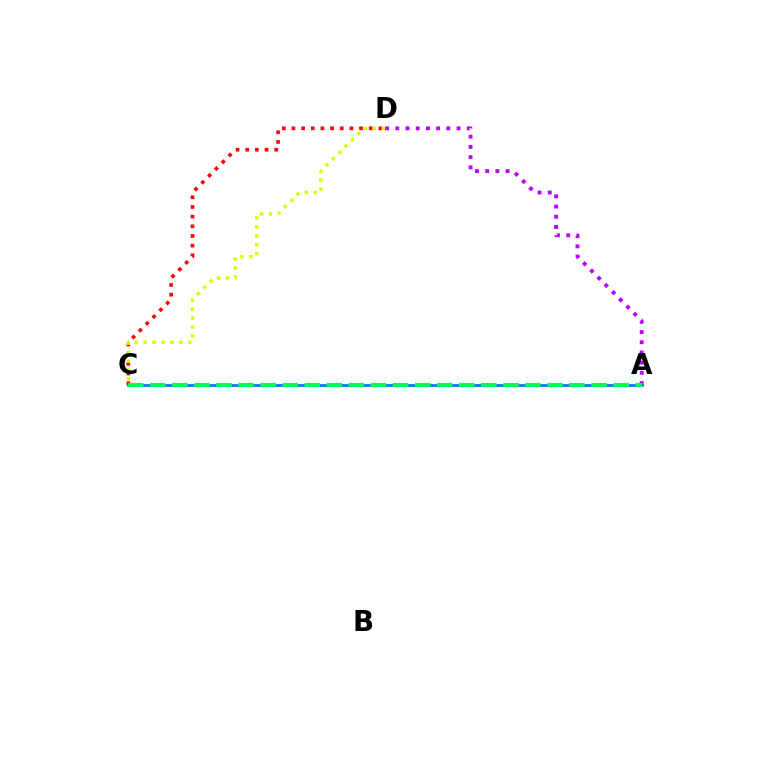{('A', 'D'): [{'color': '#b900ff', 'line_style': 'dotted', 'thickness': 2.77}], ('C', 'D'): [{'color': '#ff0000', 'line_style': 'dotted', 'thickness': 2.62}, {'color': '#d1ff00', 'line_style': 'dotted', 'thickness': 2.43}], ('A', 'C'): [{'color': '#0074ff', 'line_style': 'solid', 'thickness': 1.93}, {'color': '#00ff5c', 'line_style': 'dashed', 'thickness': 3.0}]}